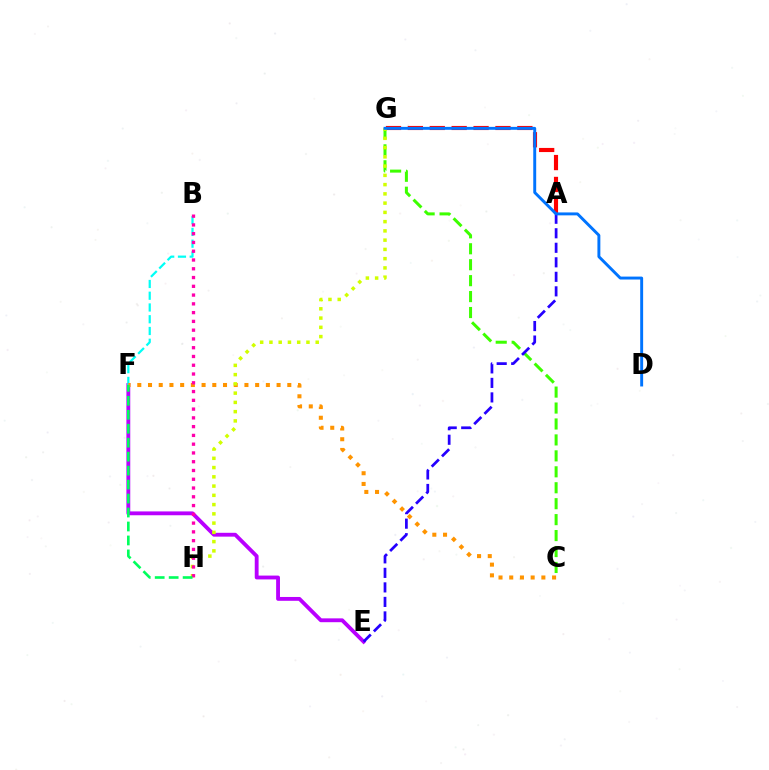{('E', 'F'): [{'color': '#b900ff', 'line_style': 'solid', 'thickness': 2.76}], ('B', 'F'): [{'color': '#00fff6', 'line_style': 'dashed', 'thickness': 1.6}], ('C', 'G'): [{'color': '#3dff00', 'line_style': 'dashed', 'thickness': 2.17}], ('C', 'F'): [{'color': '#ff9400', 'line_style': 'dotted', 'thickness': 2.91}], ('A', 'G'): [{'color': '#ff0000', 'line_style': 'dashed', 'thickness': 2.97}], ('G', 'H'): [{'color': '#d1ff00', 'line_style': 'dotted', 'thickness': 2.51}], ('B', 'H'): [{'color': '#ff00ac', 'line_style': 'dotted', 'thickness': 2.38}], ('F', 'H'): [{'color': '#00ff5c', 'line_style': 'dashed', 'thickness': 1.9}], ('A', 'E'): [{'color': '#2500ff', 'line_style': 'dashed', 'thickness': 1.97}], ('D', 'G'): [{'color': '#0074ff', 'line_style': 'solid', 'thickness': 2.11}]}